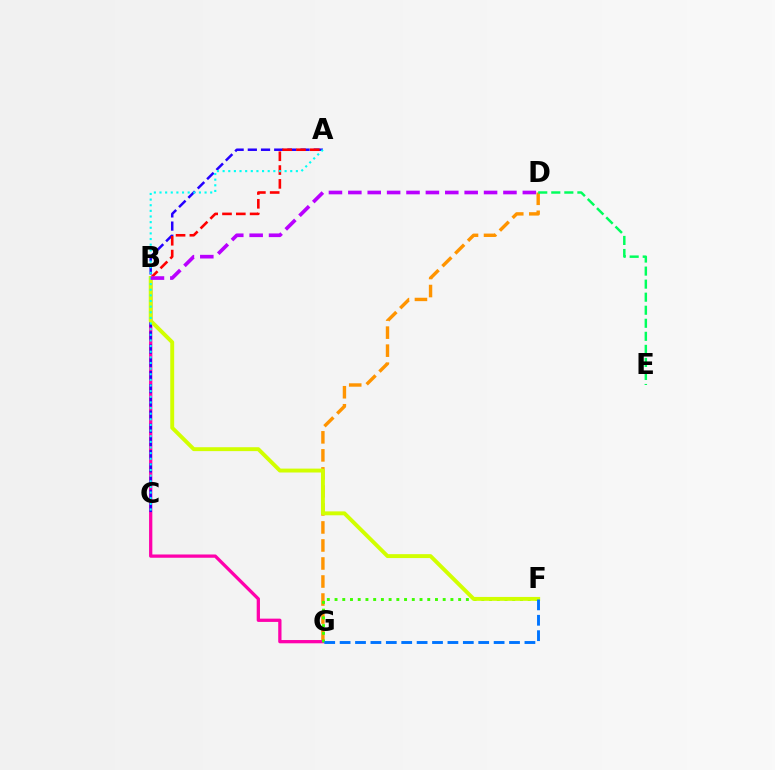{('D', 'G'): [{'color': '#ff9400', 'line_style': 'dashed', 'thickness': 2.45}], ('B', 'G'): [{'color': '#ff00ac', 'line_style': 'solid', 'thickness': 2.36}], ('F', 'G'): [{'color': '#3dff00', 'line_style': 'dotted', 'thickness': 2.1}, {'color': '#0074ff', 'line_style': 'dashed', 'thickness': 2.09}], ('D', 'E'): [{'color': '#00ff5c', 'line_style': 'dashed', 'thickness': 1.77}], ('A', 'C'): [{'color': '#2500ff', 'line_style': 'dashed', 'thickness': 1.79}, {'color': '#00fff6', 'line_style': 'dotted', 'thickness': 1.53}], ('A', 'B'): [{'color': '#ff0000', 'line_style': 'dashed', 'thickness': 1.88}], ('B', 'F'): [{'color': '#d1ff00', 'line_style': 'solid', 'thickness': 2.81}], ('B', 'D'): [{'color': '#b900ff', 'line_style': 'dashed', 'thickness': 2.63}]}